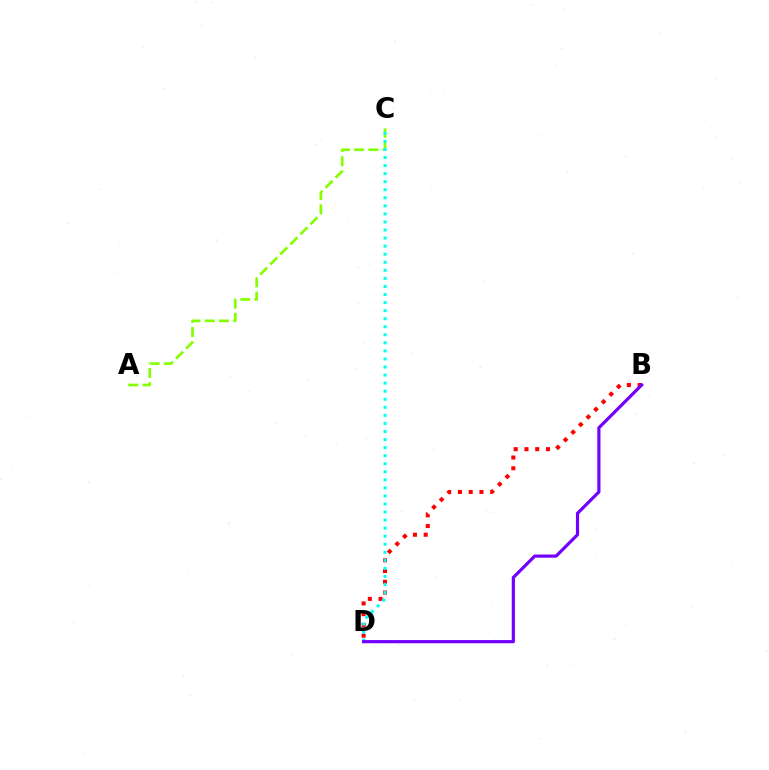{('B', 'D'): [{'color': '#ff0000', 'line_style': 'dotted', 'thickness': 2.92}, {'color': '#7200ff', 'line_style': 'solid', 'thickness': 2.29}], ('A', 'C'): [{'color': '#84ff00', 'line_style': 'dashed', 'thickness': 1.93}], ('C', 'D'): [{'color': '#00fff6', 'line_style': 'dotted', 'thickness': 2.19}]}